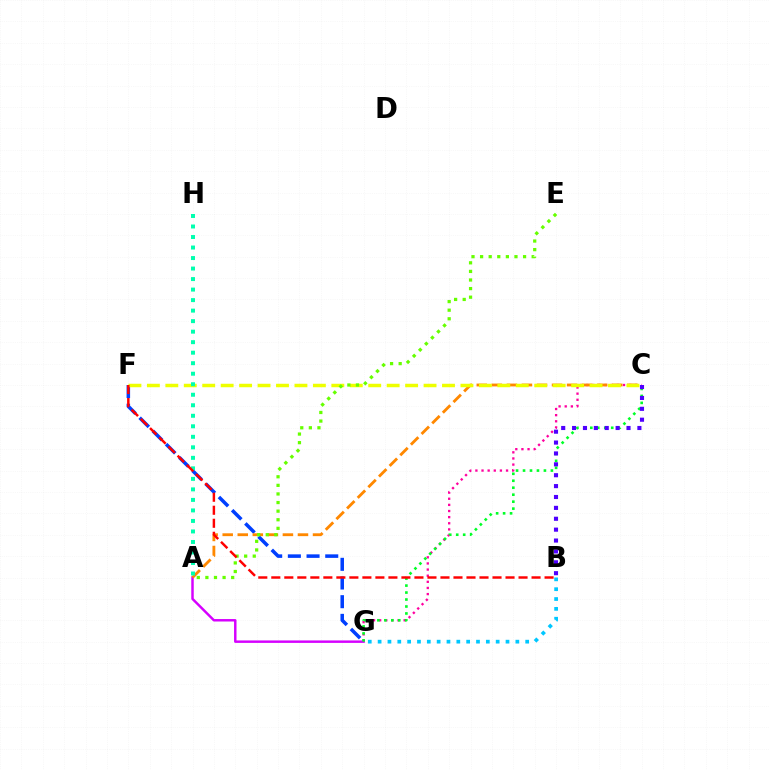{('C', 'G'): [{'color': '#ff00a0', 'line_style': 'dotted', 'thickness': 1.67}, {'color': '#00ff27', 'line_style': 'dotted', 'thickness': 1.89}], ('B', 'G'): [{'color': '#00c7ff', 'line_style': 'dotted', 'thickness': 2.67}], ('A', 'G'): [{'color': '#d600ff', 'line_style': 'solid', 'thickness': 1.77}], ('F', 'G'): [{'color': '#003fff', 'line_style': 'dashed', 'thickness': 2.54}], ('A', 'C'): [{'color': '#ff8800', 'line_style': 'dashed', 'thickness': 2.04}], ('C', 'F'): [{'color': '#eeff00', 'line_style': 'dashed', 'thickness': 2.51}], ('A', 'H'): [{'color': '#00ffaf', 'line_style': 'dotted', 'thickness': 2.86}], ('B', 'C'): [{'color': '#4f00ff', 'line_style': 'dotted', 'thickness': 2.96}], ('A', 'E'): [{'color': '#66ff00', 'line_style': 'dotted', 'thickness': 2.34}], ('B', 'F'): [{'color': '#ff0000', 'line_style': 'dashed', 'thickness': 1.77}]}